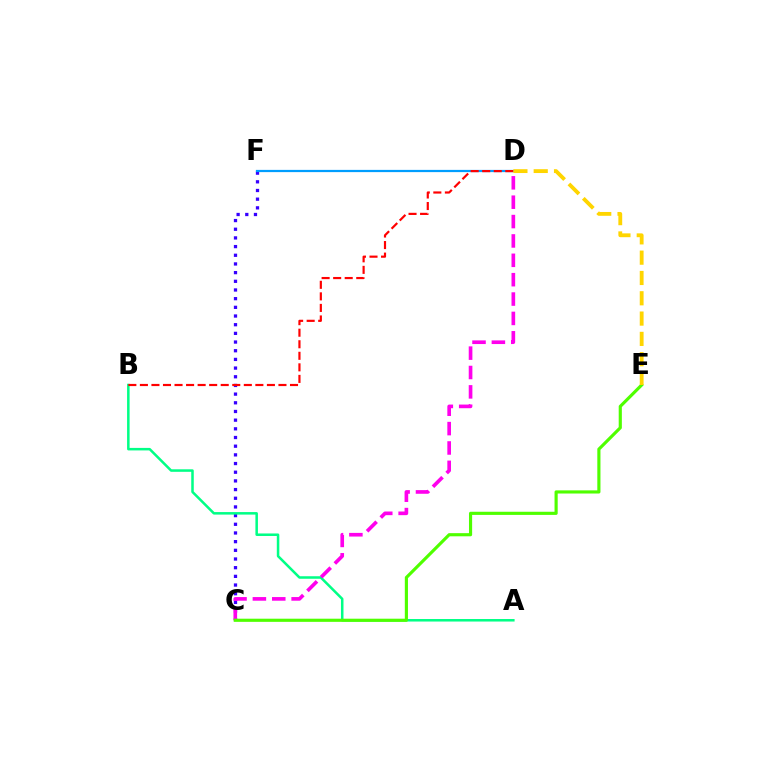{('C', 'F'): [{'color': '#3700ff', 'line_style': 'dotted', 'thickness': 2.36}], ('A', 'B'): [{'color': '#00ff86', 'line_style': 'solid', 'thickness': 1.82}], ('D', 'F'): [{'color': '#009eff', 'line_style': 'solid', 'thickness': 1.6}], ('B', 'D'): [{'color': '#ff0000', 'line_style': 'dashed', 'thickness': 1.57}], ('C', 'D'): [{'color': '#ff00ed', 'line_style': 'dashed', 'thickness': 2.63}], ('C', 'E'): [{'color': '#4fff00', 'line_style': 'solid', 'thickness': 2.27}], ('D', 'E'): [{'color': '#ffd500', 'line_style': 'dashed', 'thickness': 2.76}]}